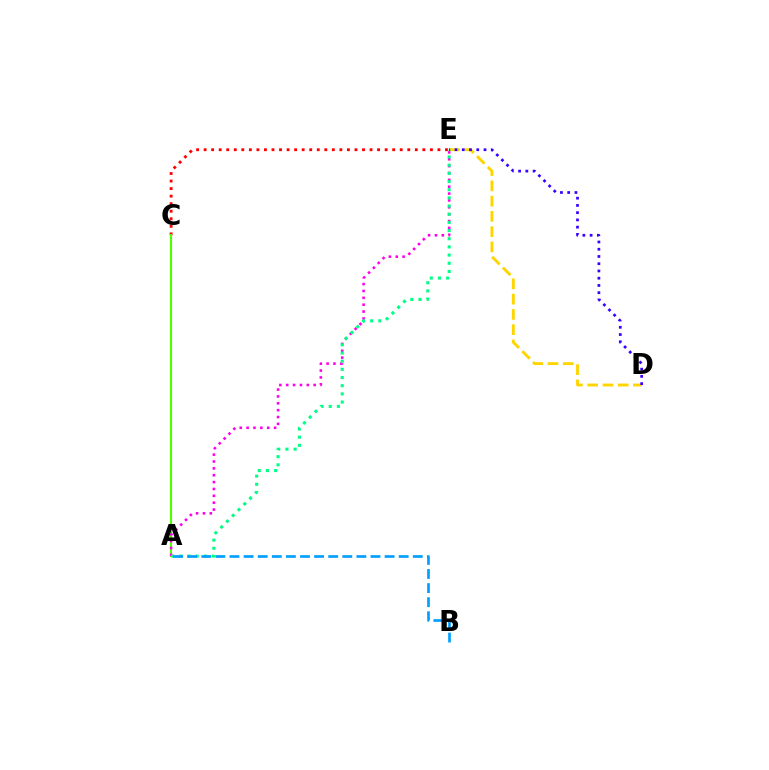{('C', 'E'): [{'color': '#ff0000', 'line_style': 'dotted', 'thickness': 2.05}], ('A', 'C'): [{'color': '#4fff00', 'line_style': 'solid', 'thickness': 1.5}], ('A', 'E'): [{'color': '#ff00ed', 'line_style': 'dotted', 'thickness': 1.87}, {'color': '#00ff86', 'line_style': 'dotted', 'thickness': 2.22}], ('D', 'E'): [{'color': '#ffd500', 'line_style': 'dashed', 'thickness': 2.07}, {'color': '#3700ff', 'line_style': 'dotted', 'thickness': 1.97}], ('A', 'B'): [{'color': '#009eff', 'line_style': 'dashed', 'thickness': 1.92}]}